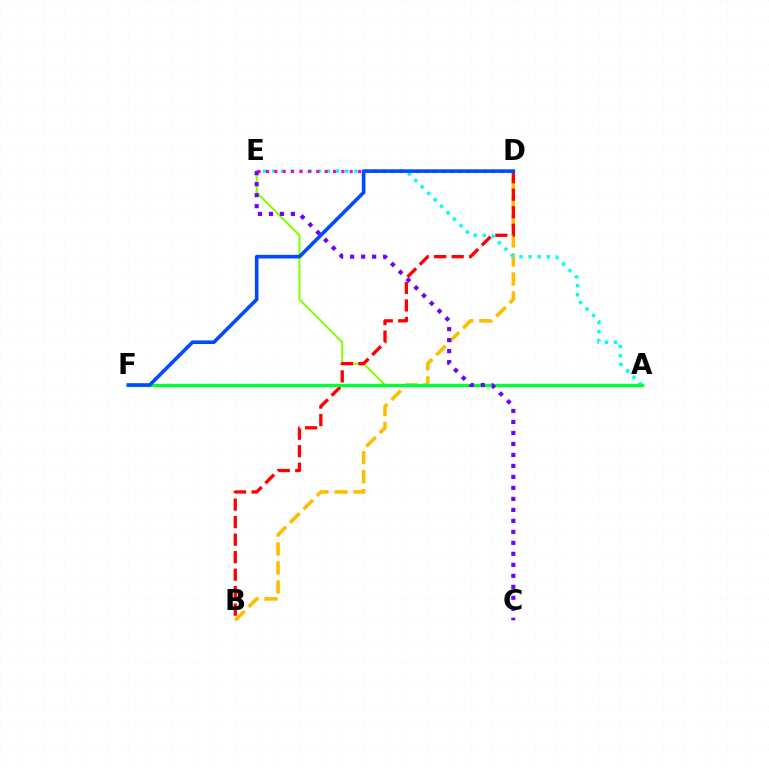{('A', 'E'): [{'color': '#84ff00', 'line_style': 'solid', 'thickness': 1.5}, {'color': '#00fff6', 'line_style': 'dotted', 'thickness': 2.48}], ('B', 'D'): [{'color': '#ffbd00', 'line_style': 'dashed', 'thickness': 2.58}, {'color': '#ff0000', 'line_style': 'dashed', 'thickness': 2.38}], ('D', 'E'): [{'color': '#ff00cf', 'line_style': 'dotted', 'thickness': 2.28}], ('A', 'F'): [{'color': '#00ff39', 'line_style': 'solid', 'thickness': 2.4}], ('C', 'E'): [{'color': '#7200ff', 'line_style': 'dotted', 'thickness': 2.99}], ('D', 'F'): [{'color': '#004bff', 'line_style': 'solid', 'thickness': 2.6}]}